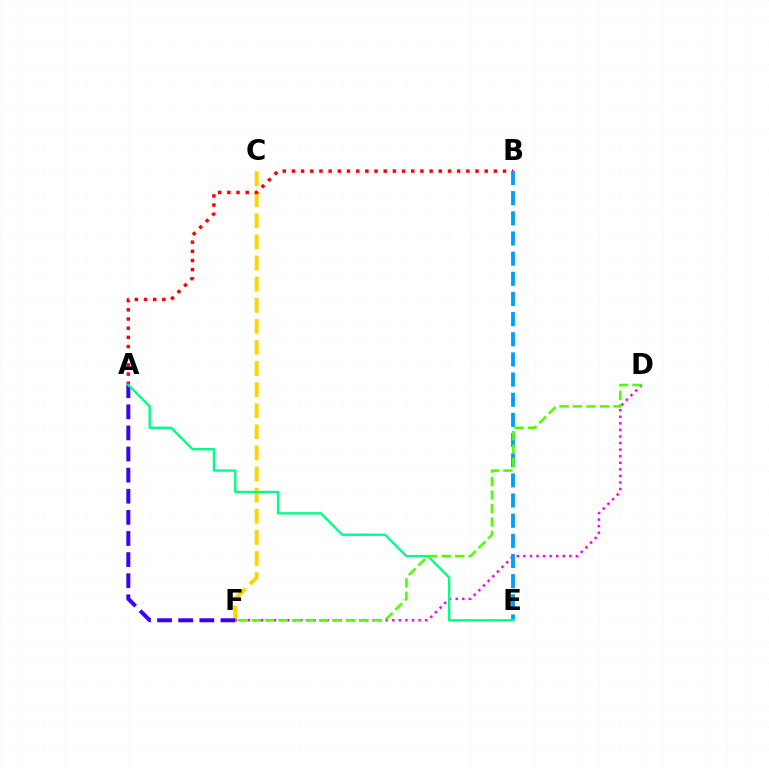{('C', 'F'): [{'color': '#ffd500', 'line_style': 'dashed', 'thickness': 2.87}], ('D', 'F'): [{'color': '#ff00ed', 'line_style': 'dotted', 'thickness': 1.78}, {'color': '#4fff00', 'line_style': 'dashed', 'thickness': 1.83}], ('A', 'B'): [{'color': '#ff0000', 'line_style': 'dotted', 'thickness': 2.49}], ('A', 'F'): [{'color': '#3700ff', 'line_style': 'dashed', 'thickness': 2.87}], ('B', 'E'): [{'color': '#009eff', 'line_style': 'dashed', 'thickness': 2.74}], ('A', 'E'): [{'color': '#00ff86', 'line_style': 'solid', 'thickness': 1.7}]}